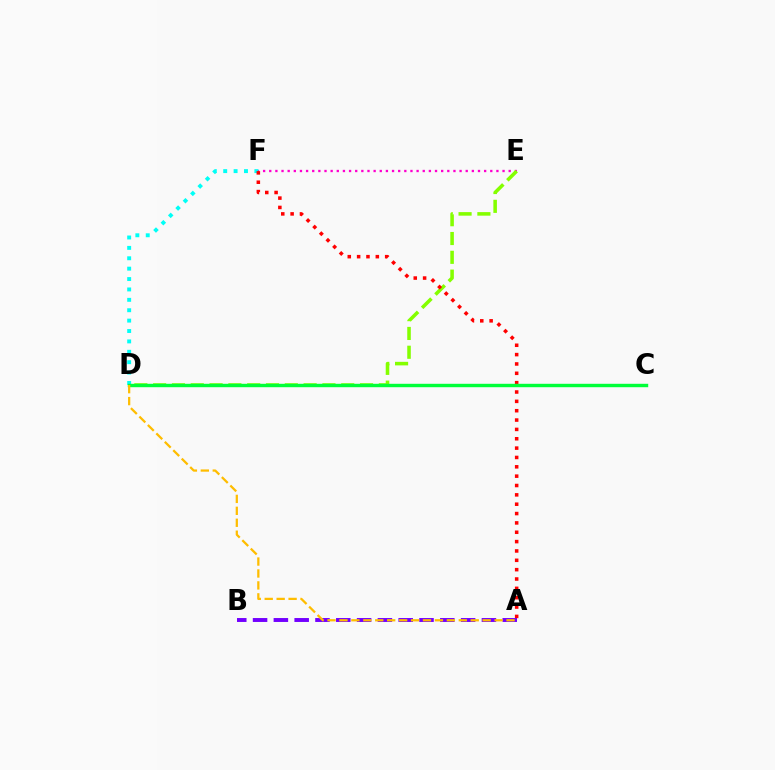{('E', 'F'): [{'color': '#ff00cf', 'line_style': 'dotted', 'thickness': 1.67}], ('D', 'F'): [{'color': '#00fff6', 'line_style': 'dotted', 'thickness': 2.82}], ('C', 'D'): [{'color': '#004bff', 'line_style': 'dotted', 'thickness': 2.12}, {'color': '#00ff39', 'line_style': 'solid', 'thickness': 2.46}], ('A', 'B'): [{'color': '#7200ff', 'line_style': 'dashed', 'thickness': 2.83}], ('D', 'E'): [{'color': '#84ff00', 'line_style': 'dashed', 'thickness': 2.56}], ('A', 'F'): [{'color': '#ff0000', 'line_style': 'dotted', 'thickness': 2.54}], ('A', 'D'): [{'color': '#ffbd00', 'line_style': 'dashed', 'thickness': 1.62}]}